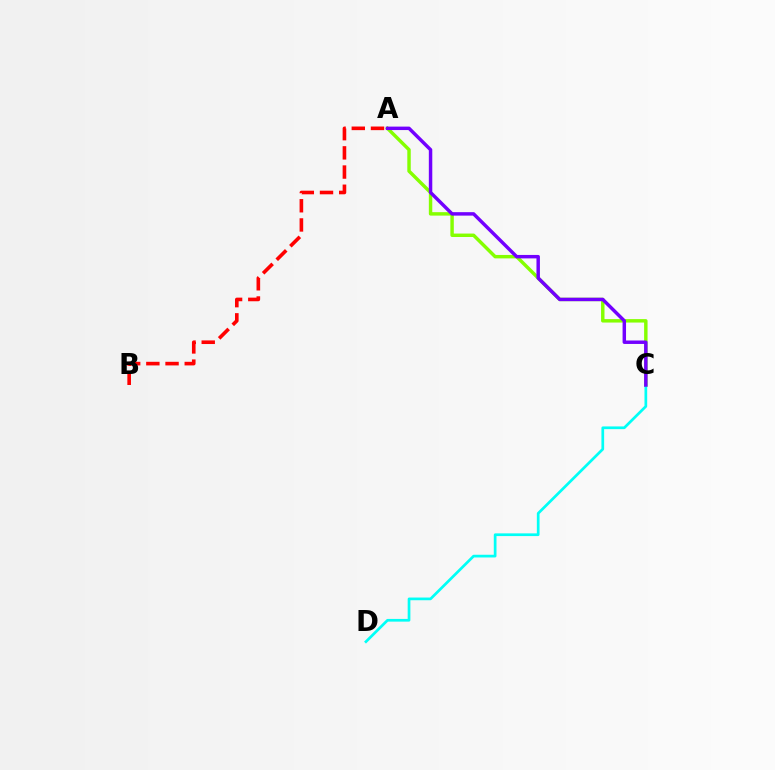{('A', 'C'): [{'color': '#84ff00', 'line_style': 'solid', 'thickness': 2.48}, {'color': '#7200ff', 'line_style': 'solid', 'thickness': 2.49}], ('A', 'B'): [{'color': '#ff0000', 'line_style': 'dashed', 'thickness': 2.61}], ('C', 'D'): [{'color': '#00fff6', 'line_style': 'solid', 'thickness': 1.95}]}